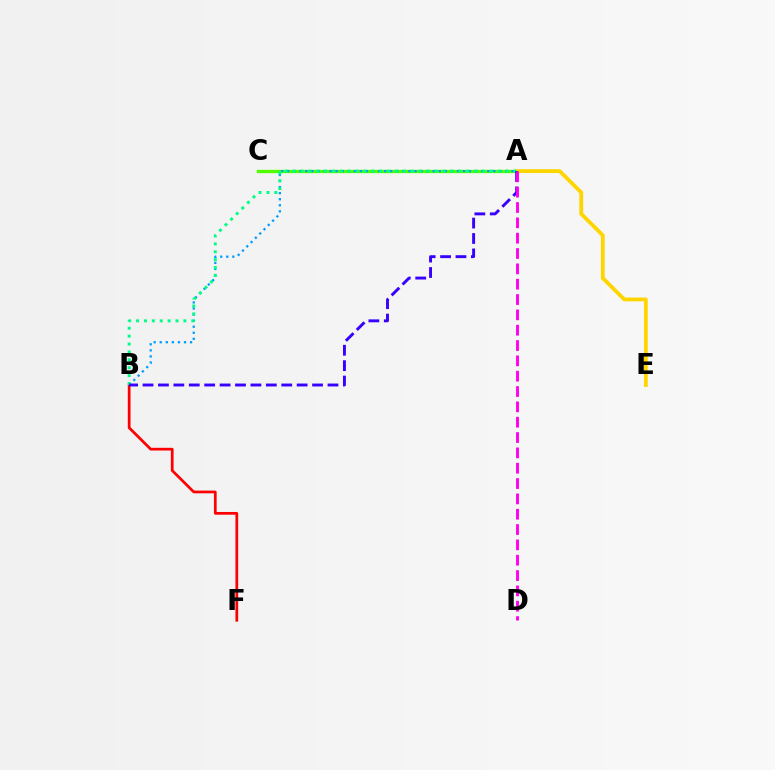{('B', 'F'): [{'color': '#ff0000', 'line_style': 'solid', 'thickness': 1.96}], ('A', 'C'): [{'color': '#4fff00', 'line_style': 'solid', 'thickness': 2.39}], ('A', 'E'): [{'color': '#ffd500', 'line_style': 'solid', 'thickness': 2.74}], ('A', 'B'): [{'color': '#009eff', 'line_style': 'dotted', 'thickness': 1.65}, {'color': '#00ff86', 'line_style': 'dotted', 'thickness': 2.14}, {'color': '#3700ff', 'line_style': 'dashed', 'thickness': 2.09}], ('A', 'D'): [{'color': '#ff00ed', 'line_style': 'dashed', 'thickness': 2.08}]}